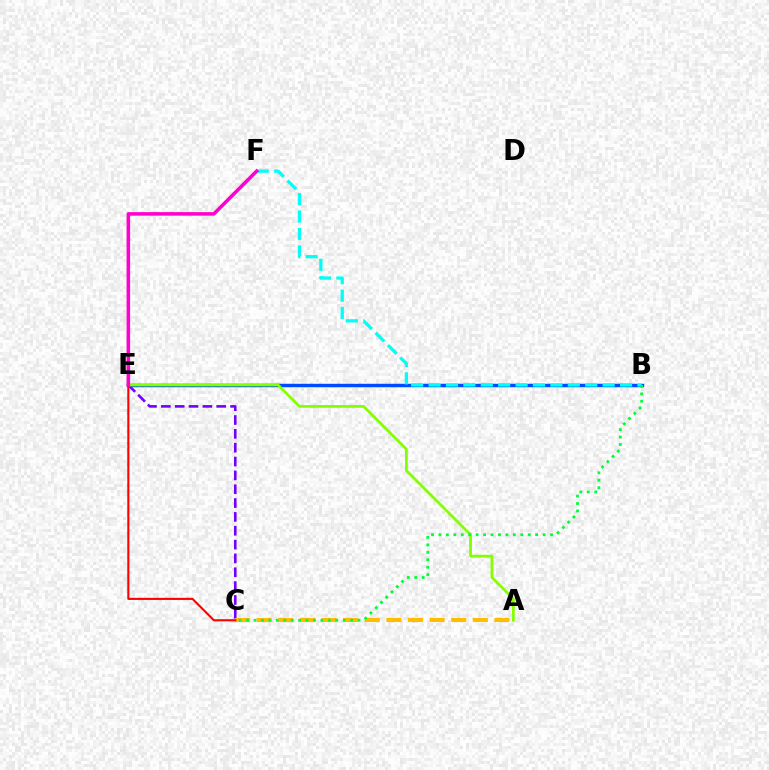{('B', 'E'): [{'color': '#004bff', 'line_style': 'solid', 'thickness': 2.47}], ('C', 'E'): [{'color': '#7200ff', 'line_style': 'dashed', 'thickness': 1.88}, {'color': '#ff0000', 'line_style': 'solid', 'thickness': 1.52}], ('A', 'C'): [{'color': '#ffbd00', 'line_style': 'dashed', 'thickness': 2.94}], ('A', 'E'): [{'color': '#84ff00', 'line_style': 'solid', 'thickness': 1.99}], ('B', 'F'): [{'color': '#00fff6', 'line_style': 'dashed', 'thickness': 2.36}], ('B', 'C'): [{'color': '#00ff39', 'line_style': 'dotted', 'thickness': 2.02}], ('E', 'F'): [{'color': '#ff00cf', 'line_style': 'solid', 'thickness': 2.55}]}